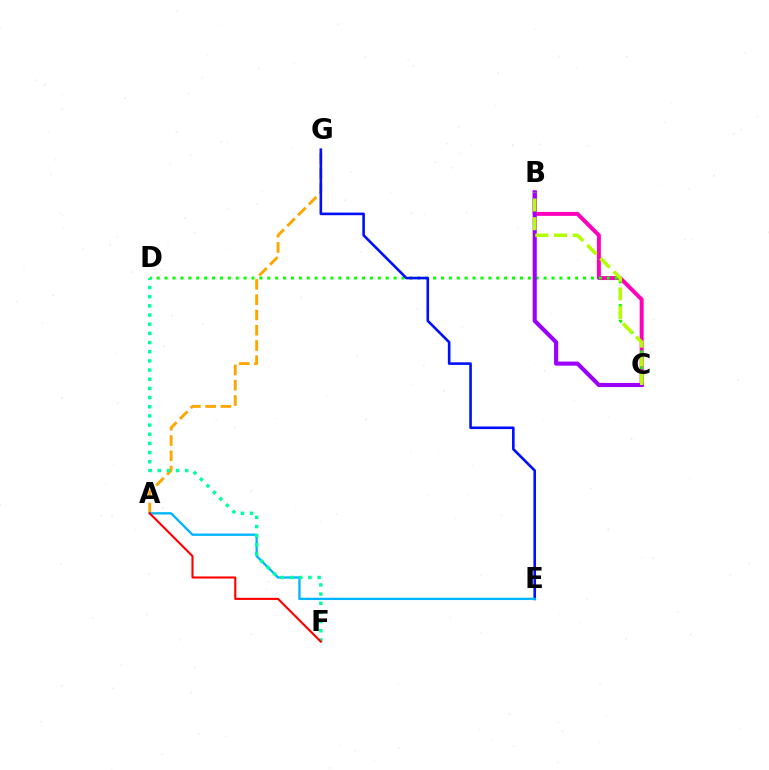{('B', 'C'): [{'color': '#ff00bd', 'line_style': 'solid', 'thickness': 2.85}, {'color': '#9b00ff', 'line_style': 'solid', 'thickness': 2.95}, {'color': '#b3ff00', 'line_style': 'dashed', 'thickness': 2.54}], ('A', 'G'): [{'color': '#ffa500', 'line_style': 'dashed', 'thickness': 2.08}], ('C', 'D'): [{'color': '#08ff00', 'line_style': 'dotted', 'thickness': 2.15}], ('E', 'G'): [{'color': '#0010ff', 'line_style': 'solid', 'thickness': 1.88}], ('A', 'E'): [{'color': '#00b5ff', 'line_style': 'solid', 'thickness': 1.67}], ('D', 'F'): [{'color': '#00ff9d', 'line_style': 'dotted', 'thickness': 2.49}], ('A', 'F'): [{'color': '#ff0000', 'line_style': 'solid', 'thickness': 1.53}]}